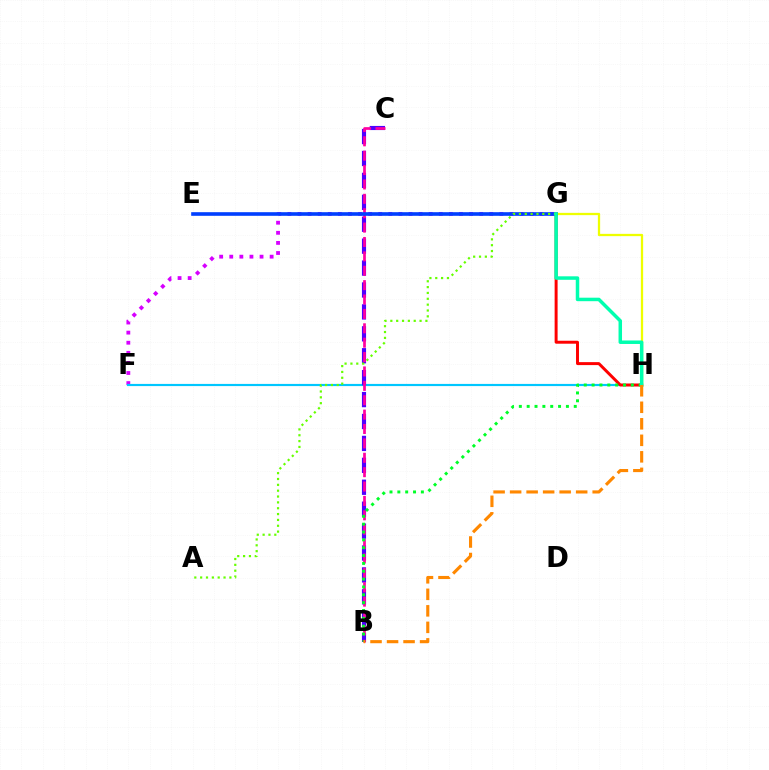{('F', 'G'): [{'color': '#d600ff', 'line_style': 'dotted', 'thickness': 2.74}], ('F', 'H'): [{'color': '#00c7ff', 'line_style': 'solid', 'thickness': 1.56}], ('B', 'C'): [{'color': '#4f00ff', 'line_style': 'dashed', 'thickness': 2.98}, {'color': '#ff00a0', 'line_style': 'dashed', 'thickness': 1.95}], ('G', 'H'): [{'color': '#eeff00', 'line_style': 'solid', 'thickness': 1.64}, {'color': '#ff0000', 'line_style': 'solid', 'thickness': 2.13}, {'color': '#00ffaf', 'line_style': 'solid', 'thickness': 2.52}], ('E', 'G'): [{'color': '#003fff', 'line_style': 'solid', 'thickness': 2.61}], ('B', 'H'): [{'color': '#00ff27', 'line_style': 'dotted', 'thickness': 2.13}, {'color': '#ff8800', 'line_style': 'dashed', 'thickness': 2.24}], ('A', 'G'): [{'color': '#66ff00', 'line_style': 'dotted', 'thickness': 1.59}]}